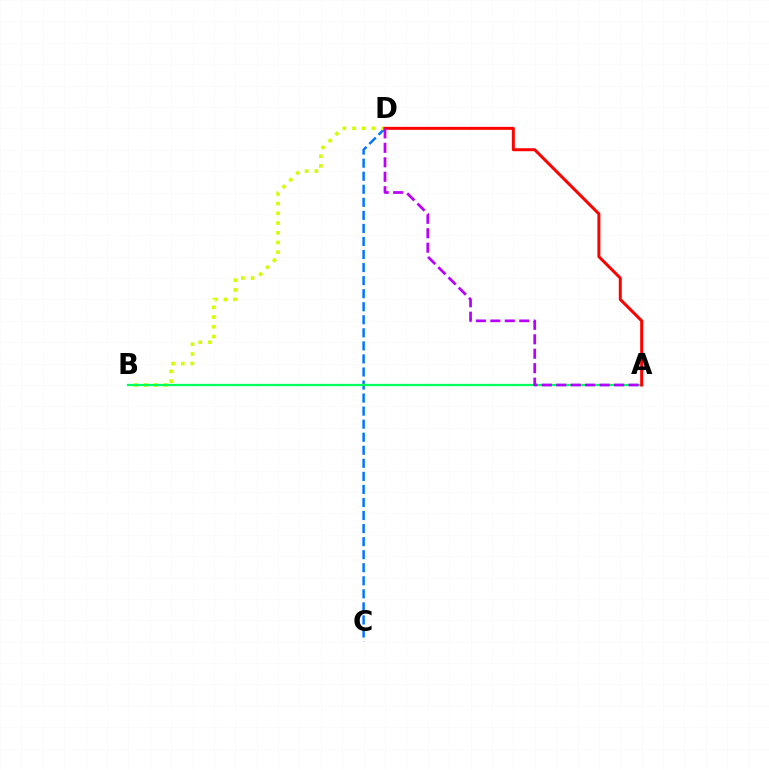{('C', 'D'): [{'color': '#0074ff', 'line_style': 'dashed', 'thickness': 1.77}], ('B', 'D'): [{'color': '#d1ff00', 'line_style': 'dotted', 'thickness': 2.64}], ('A', 'B'): [{'color': '#00ff5c', 'line_style': 'solid', 'thickness': 1.63}], ('A', 'D'): [{'color': '#ff0000', 'line_style': 'solid', 'thickness': 2.15}, {'color': '#b900ff', 'line_style': 'dashed', 'thickness': 1.96}]}